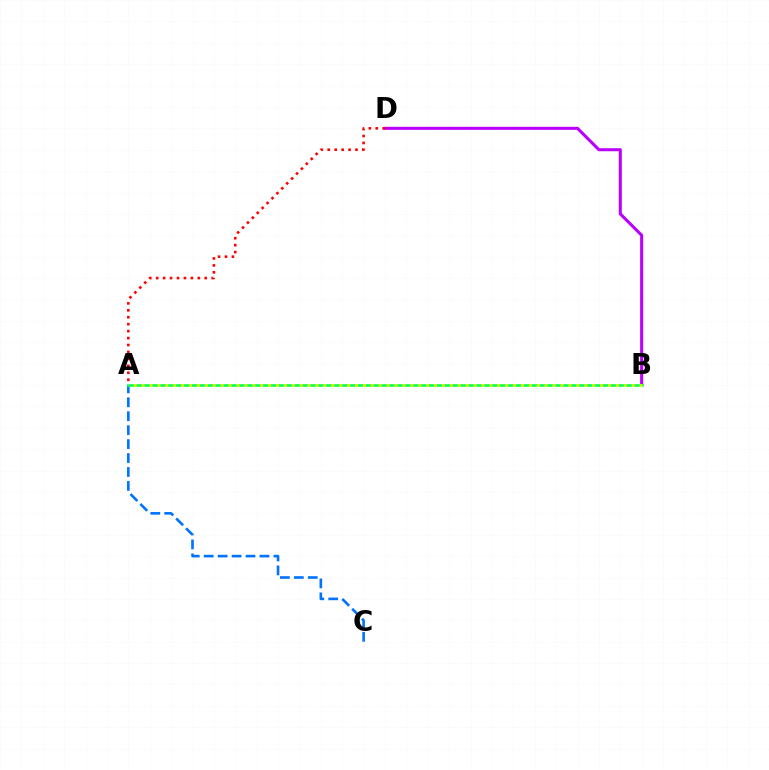{('B', 'D'): [{'color': '#b900ff', 'line_style': 'solid', 'thickness': 2.2}], ('A', 'C'): [{'color': '#0074ff', 'line_style': 'dashed', 'thickness': 1.89}], ('A', 'B'): [{'color': '#00ff5c', 'line_style': 'solid', 'thickness': 1.86}, {'color': '#d1ff00', 'line_style': 'dotted', 'thickness': 2.15}], ('A', 'D'): [{'color': '#ff0000', 'line_style': 'dotted', 'thickness': 1.89}]}